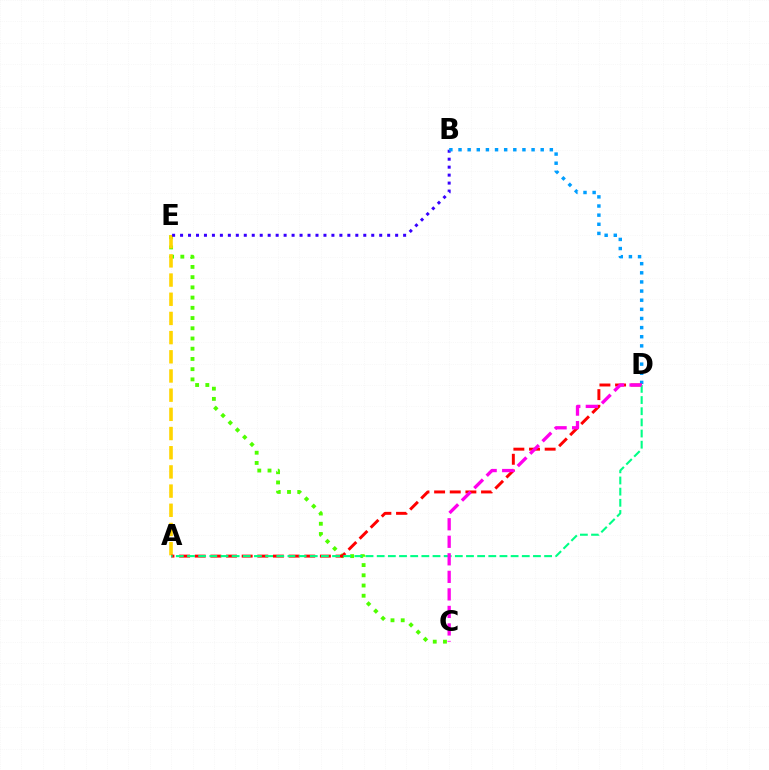{('C', 'E'): [{'color': '#4fff00', 'line_style': 'dotted', 'thickness': 2.78}], ('A', 'E'): [{'color': '#ffd500', 'line_style': 'dashed', 'thickness': 2.61}], ('B', 'E'): [{'color': '#3700ff', 'line_style': 'dotted', 'thickness': 2.16}], ('B', 'D'): [{'color': '#009eff', 'line_style': 'dotted', 'thickness': 2.48}], ('A', 'D'): [{'color': '#ff0000', 'line_style': 'dashed', 'thickness': 2.13}, {'color': '#00ff86', 'line_style': 'dashed', 'thickness': 1.52}], ('C', 'D'): [{'color': '#ff00ed', 'line_style': 'dashed', 'thickness': 2.38}]}